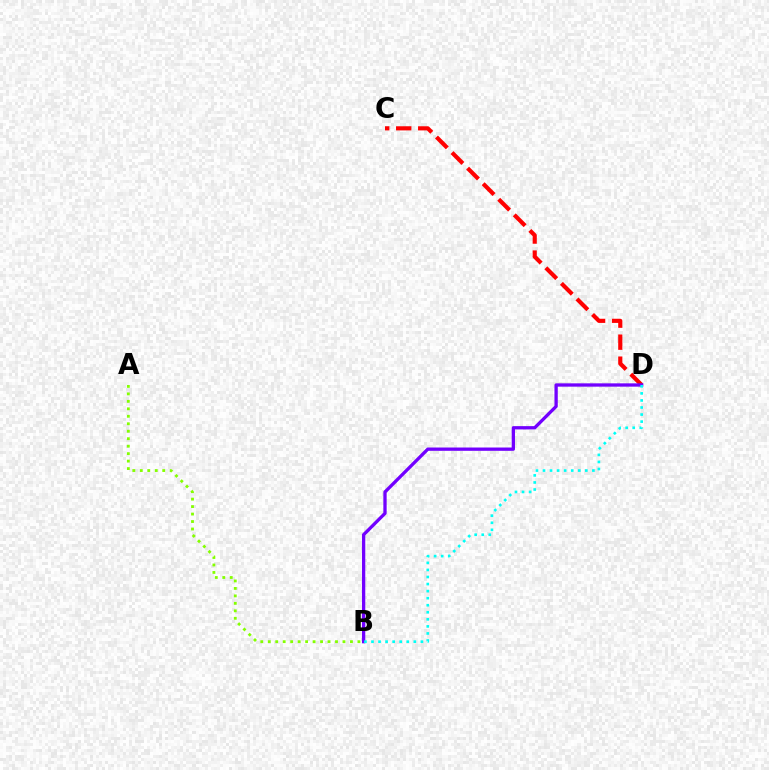{('C', 'D'): [{'color': '#ff0000', 'line_style': 'dashed', 'thickness': 2.99}], ('B', 'D'): [{'color': '#7200ff', 'line_style': 'solid', 'thickness': 2.38}, {'color': '#00fff6', 'line_style': 'dotted', 'thickness': 1.92}], ('A', 'B'): [{'color': '#84ff00', 'line_style': 'dotted', 'thickness': 2.03}]}